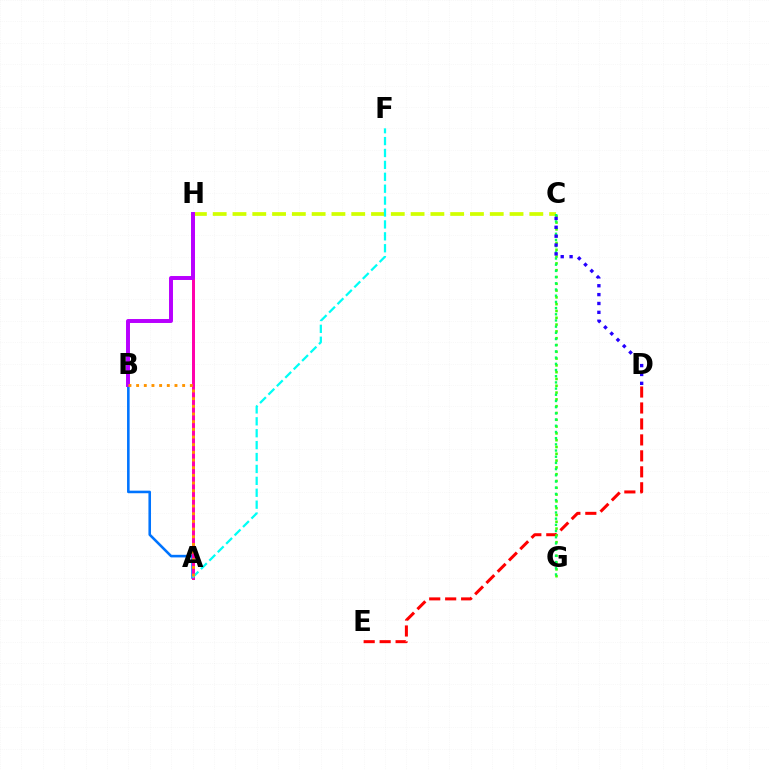{('A', 'B'): [{'color': '#0074ff', 'line_style': 'solid', 'thickness': 1.86}, {'color': '#ff9400', 'line_style': 'dotted', 'thickness': 2.08}], ('A', 'H'): [{'color': '#ff00ac', 'line_style': 'solid', 'thickness': 2.15}], ('C', 'H'): [{'color': '#d1ff00', 'line_style': 'dashed', 'thickness': 2.69}], ('D', 'E'): [{'color': '#ff0000', 'line_style': 'dashed', 'thickness': 2.17}], ('B', 'H'): [{'color': '#b900ff', 'line_style': 'solid', 'thickness': 2.85}], ('A', 'F'): [{'color': '#00fff6', 'line_style': 'dashed', 'thickness': 1.62}], ('C', 'G'): [{'color': '#3dff00', 'line_style': 'dotted', 'thickness': 1.85}, {'color': '#00ff5c', 'line_style': 'dotted', 'thickness': 1.68}], ('C', 'D'): [{'color': '#2500ff', 'line_style': 'dotted', 'thickness': 2.41}]}